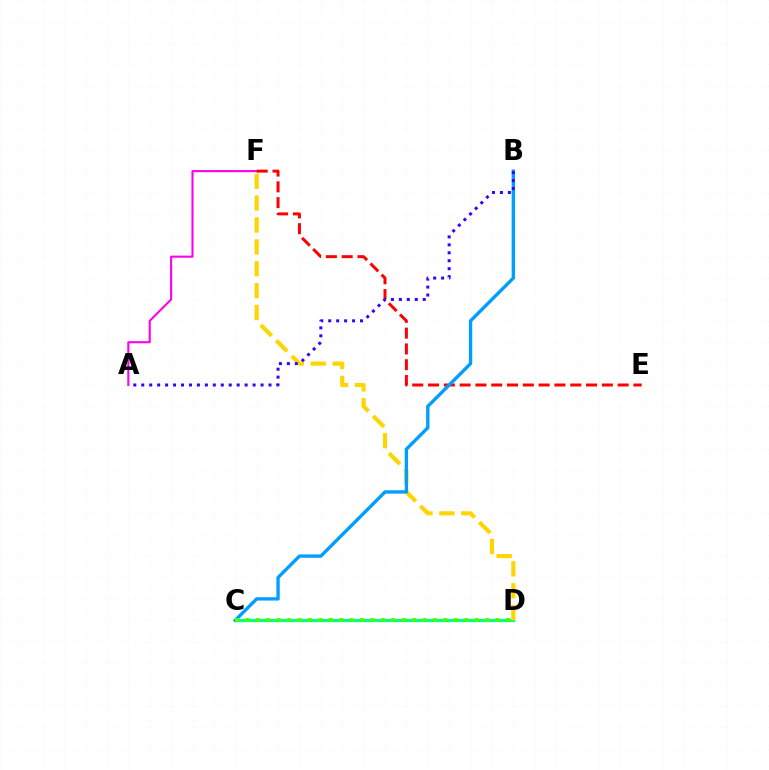{('A', 'F'): [{'color': '#ff00ed', 'line_style': 'solid', 'thickness': 1.51}], ('C', 'D'): [{'color': '#00ff86', 'line_style': 'solid', 'thickness': 2.35}, {'color': '#4fff00', 'line_style': 'dotted', 'thickness': 2.83}], ('D', 'F'): [{'color': '#ffd500', 'line_style': 'dashed', 'thickness': 2.97}], ('E', 'F'): [{'color': '#ff0000', 'line_style': 'dashed', 'thickness': 2.15}], ('B', 'C'): [{'color': '#009eff', 'line_style': 'solid', 'thickness': 2.41}], ('A', 'B'): [{'color': '#3700ff', 'line_style': 'dotted', 'thickness': 2.16}]}